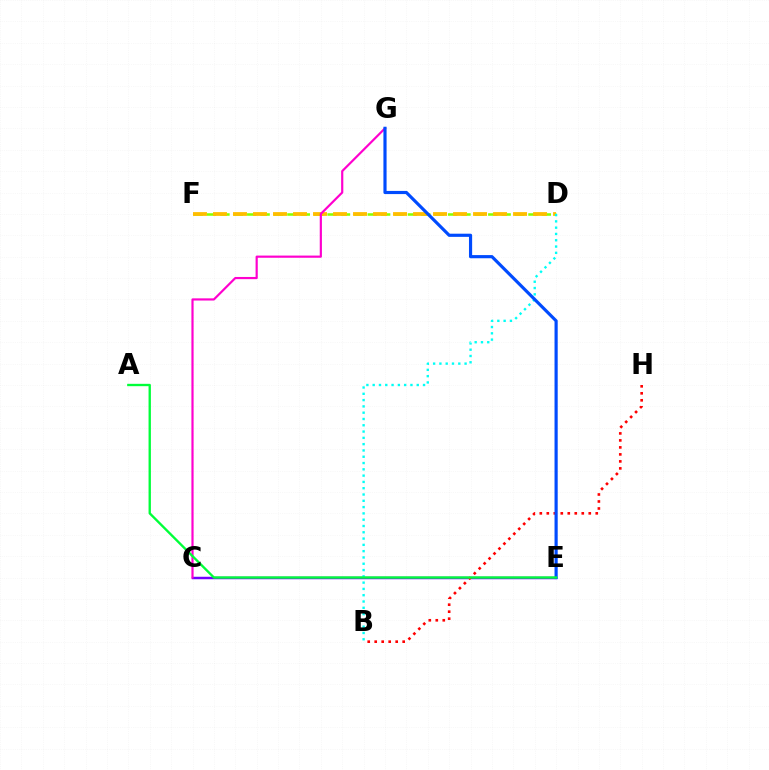{('C', 'E'): [{'color': '#7200ff', 'line_style': 'solid', 'thickness': 1.78}], ('D', 'F'): [{'color': '#84ff00', 'line_style': 'dashed', 'thickness': 1.82}, {'color': '#ffbd00', 'line_style': 'dashed', 'thickness': 2.72}], ('B', 'H'): [{'color': '#ff0000', 'line_style': 'dotted', 'thickness': 1.9}], ('C', 'G'): [{'color': '#ff00cf', 'line_style': 'solid', 'thickness': 1.57}], ('B', 'D'): [{'color': '#00fff6', 'line_style': 'dotted', 'thickness': 1.71}], ('E', 'G'): [{'color': '#004bff', 'line_style': 'solid', 'thickness': 2.28}], ('A', 'E'): [{'color': '#00ff39', 'line_style': 'solid', 'thickness': 1.69}]}